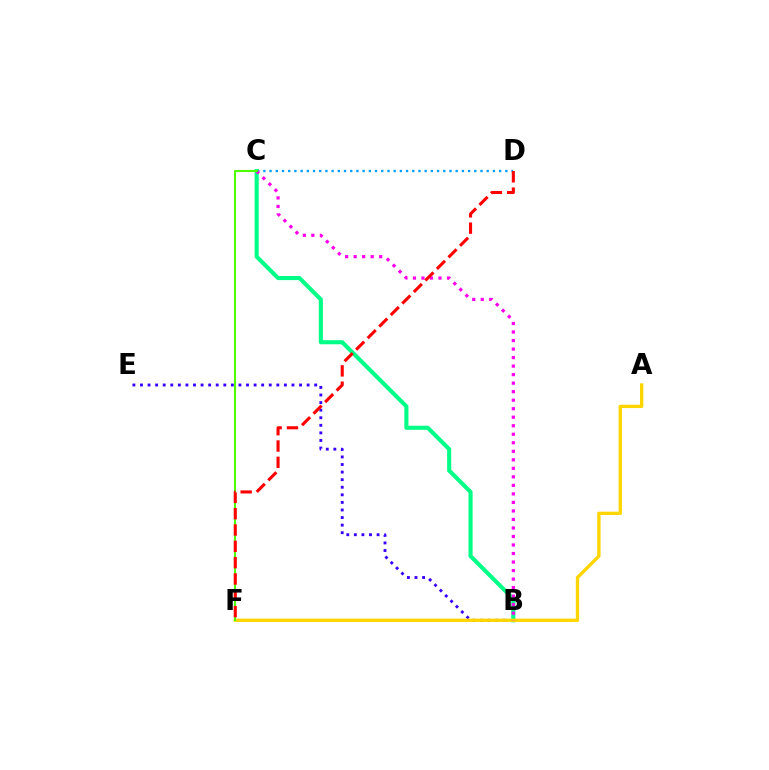{('B', 'E'): [{'color': '#3700ff', 'line_style': 'dotted', 'thickness': 2.06}], ('B', 'C'): [{'color': '#00ff86', 'line_style': 'solid', 'thickness': 2.96}, {'color': '#ff00ed', 'line_style': 'dotted', 'thickness': 2.31}], ('A', 'F'): [{'color': '#ffd500', 'line_style': 'solid', 'thickness': 2.39}], ('C', 'D'): [{'color': '#009eff', 'line_style': 'dotted', 'thickness': 1.69}], ('C', 'F'): [{'color': '#4fff00', 'line_style': 'solid', 'thickness': 1.51}], ('D', 'F'): [{'color': '#ff0000', 'line_style': 'dashed', 'thickness': 2.22}]}